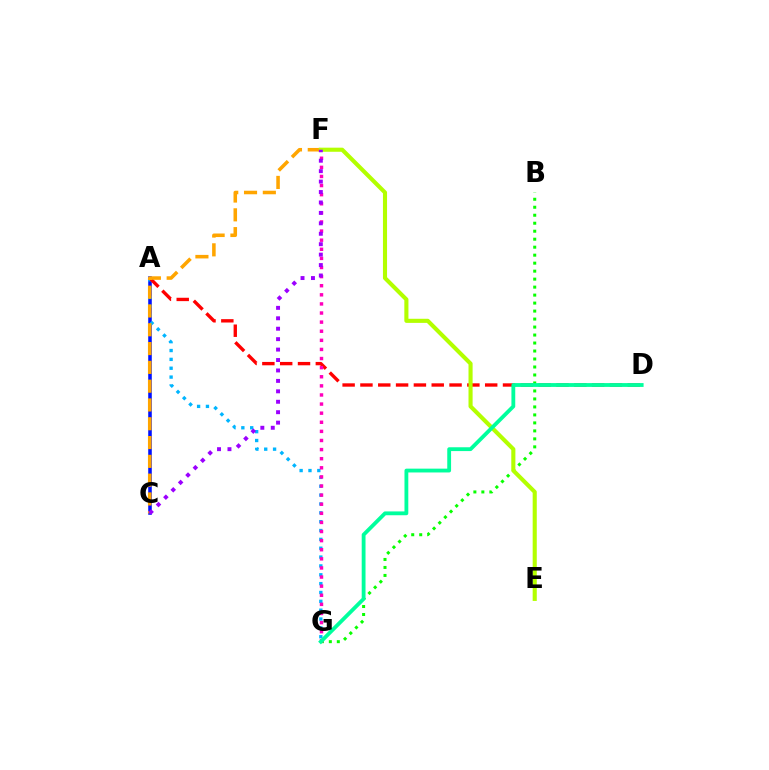{('A', 'C'): [{'color': '#0010ff', 'line_style': 'solid', 'thickness': 2.57}], ('A', 'G'): [{'color': '#00b5ff', 'line_style': 'dotted', 'thickness': 2.41}], ('B', 'G'): [{'color': '#08ff00', 'line_style': 'dotted', 'thickness': 2.17}], ('A', 'D'): [{'color': '#ff0000', 'line_style': 'dashed', 'thickness': 2.42}], ('F', 'G'): [{'color': '#ff00bd', 'line_style': 'dotted', 'thickness': 2.47}], ('C', 'F'): [{'color': '#ffa500', 'line_style': 'dashed', 'thickness': 2.55}, {'color': '#9b00ff', 'line_style': 'dotted', 'thickness': 2.83}], ('E', 'F'): [{'color': '#b3ff00', 'line_style': 'solid', 'thickness': 2.95}], ('D', 'G'): [{'color': '#00ff9d', 'line_style': 'solid', 'thickness': 2.75}]}